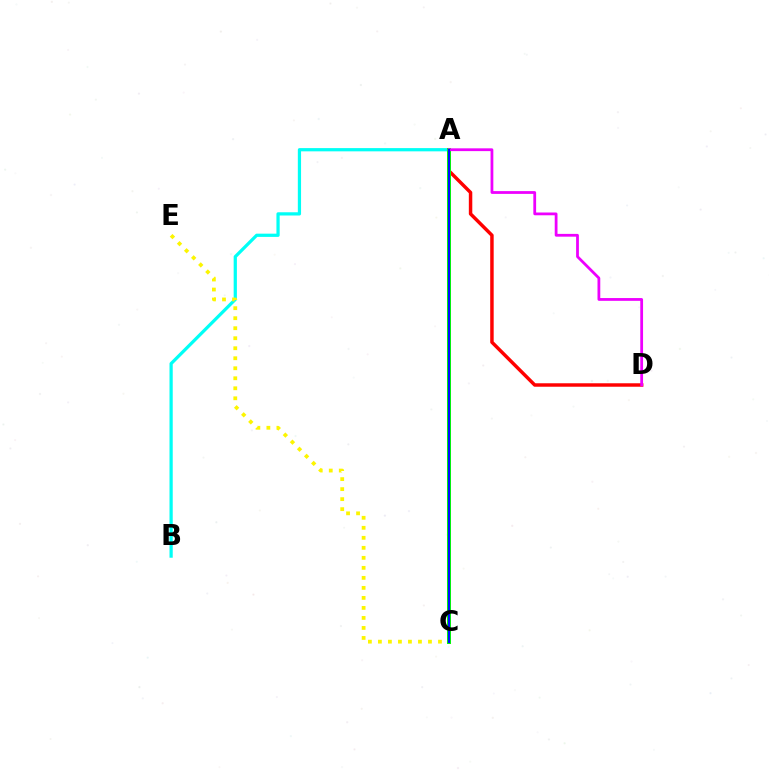{('A', 'B'): [{'color': '#00fff6', 'line_style': 'solid', 'thickness': 2.33}], ('C', 'E'): [{'color': '#fcf500', 'line_style': 'dotted', 'thickness': 2.72}], ('A', 'D'): [{'color': '#ff0000', 'line_style': 'solid', 'thickness': 2.49}, {'color': '#ee00ff', 'line_style': 'solid', 'thickness': 2.0}], ('A', 'C'): [{'color': '#08ff00', 'line_style': 'solid', 'thickness': 2.89}, {'color': '#0010ff', 'line_style': 'solid', 'thickness': 1.55}]}